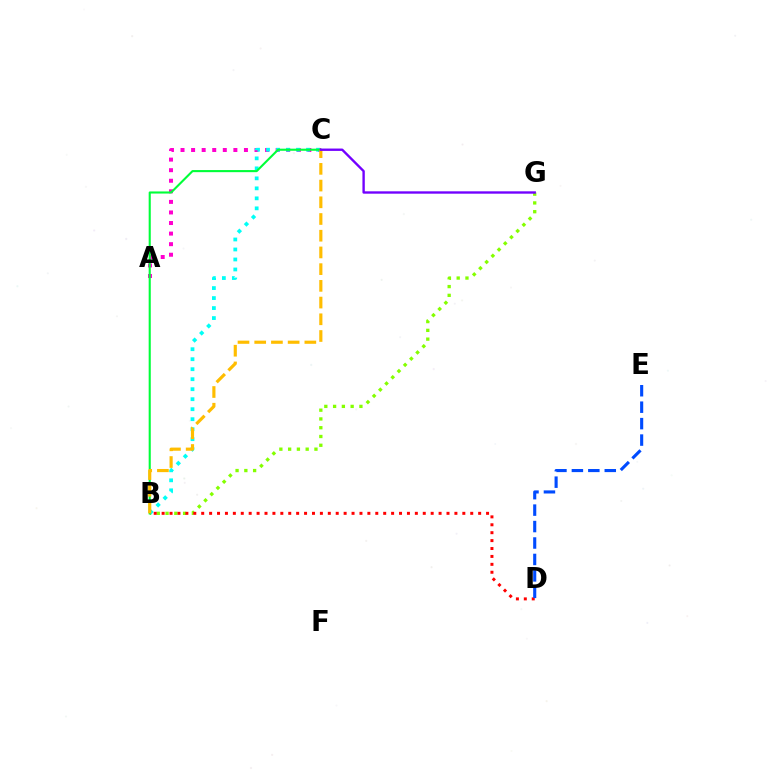{('B', 'G'): [{'color': '#84ff00', 'line_style': 'dotted', 'thickness': 2.38}], ('A', 'C'): [{'color': '#ff00cf', 'line_style': 'dotted', 'thickness': 2.87}], ('B', 'C'): [{'color': '#00fff6', 'line_style': 'dotted', 'thickness': 2.72}, {'color': '#00ff39', 'line_style': 'solid', 'thickness': 1.52}, {'color': '#ffbd00', 'line_style': 'dashed', 'thickness': 2.27}], ('B', 'D'): [{'color': '#ff0000', 'line_style': 'dotted', 'thickness': 2.15}], ('C', 'G'): [{'color': '#7200ff', 'line_style': 'solid', 'thickness': 1.71}], ('D', 'E'): [{'color': '#004bff', 'line_style': 'dashed', 'thickness': 2.23}]}